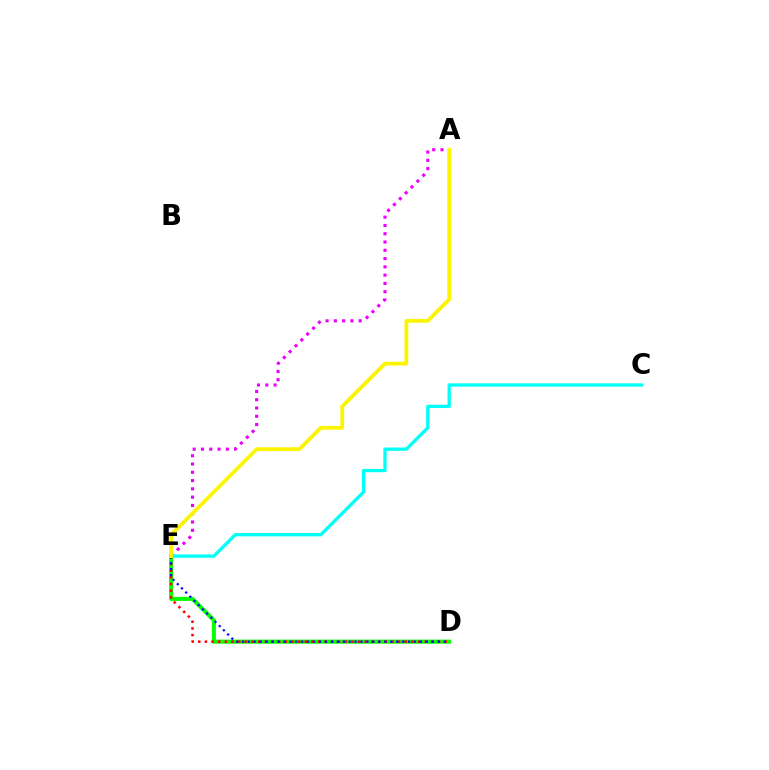{('D', 'E'): [{'color': '#08ff00', 'line_style': 'solid', 'thickness': 2.93}, {'color': '#ff0000', 'line_style': 'dotted', 'thickness': 1.81}, {'color': '#0010ff', 'line_style': 'dotted', 'thickness': 1.61}], ('A', 'E'): [{'color': '#ee00ff', 'line_style': 'dotted', 'thickness': 2.25}, {'color': '#fcf500', 'line_style': 'solid', 'thickness': 2.7}], ('C', 'E'): [{'color': '#00fff6', 'line_style': 'solid', 'thickness': 2.36}]}